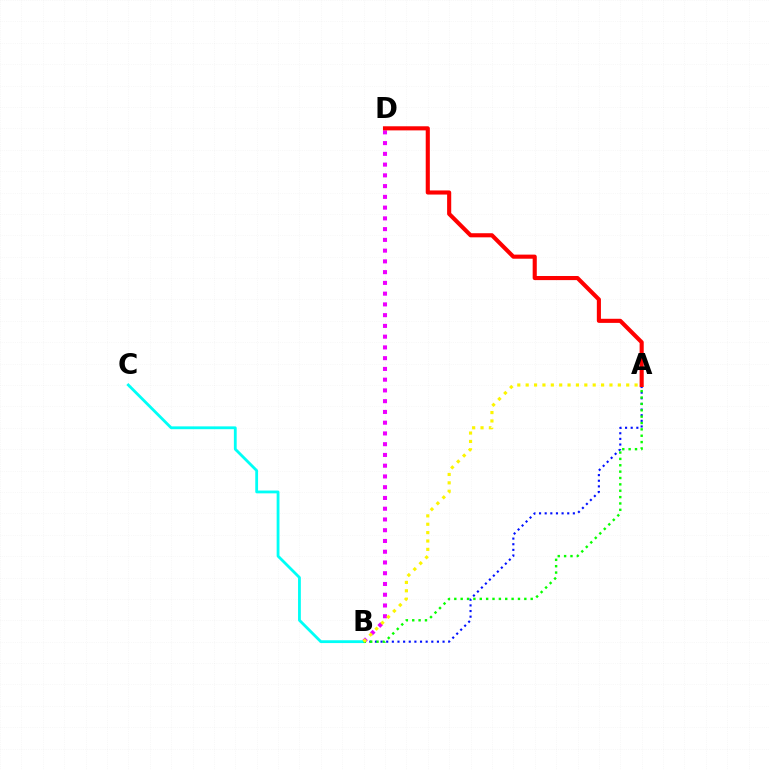{('A', 'B'): [{'color': '#0010ff', 'line_style': 'dotted', 'thickness': 1.53}, {'color': '#08ff00', 'line_style': 'dotted', 'thickness': 1.73}, {'color': '#fcf500', 'line_style': 'dotted', 'thickness': 2.28}], ('B', 'D'): [{'color': '#ee00ff', 'line_style': 'dotted', 'thickness': 2.92}], ('B', 'C'): [{'color': '#00fff6', 'line_style': 'solid', 'thickness': 2.02}], ('A', 'D'): [{'color': '#ff0000', 'line_style': 'solid', 'thickness': 2.96}]}